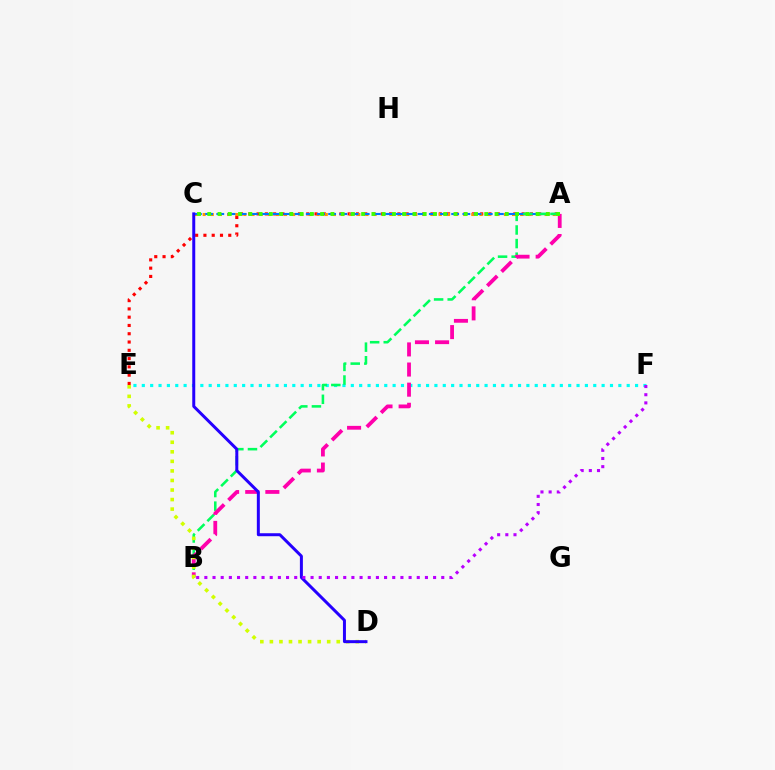{('A', 'E'): [{'color': '#ff0000', 'line_style': 'dotted', 'thickness': 2.25}], ('A', 'C'): [{'color': '#ff9400', 'line_style': 'dotted', 'thickness': 2.21}, {'color': '#0074ff', 'line_style': 'dashed', 'thickness': 1.52}, {'color': '#3dff00', 'line_style': 'dotted', 'thickness': 2.79}], ('E', 'F'): [{'color': '#00fff6', 'line_style': 'dotted', 'thickness': 2.27}], ('A', 'B'): [{'color': '#00ff5c', 'line_style': 'dashed', 'thickness': 1.85}, {'color': '#ff00ac', 'line_style': 'dashed', 'thickness': 2.73}], ('D', 'E'): [{'color': '#d1ff00', 'line_style': 'dotted', 'thickness': 2.59}], ('C', 'D'): [{'color': '#2500ff', 'line_style': 'solid', 'thickness': 2.15}], ('B', 'F'): [{'color': '#b900ff', 'line_style': 'dotted', 'thickness': 2.22}]}